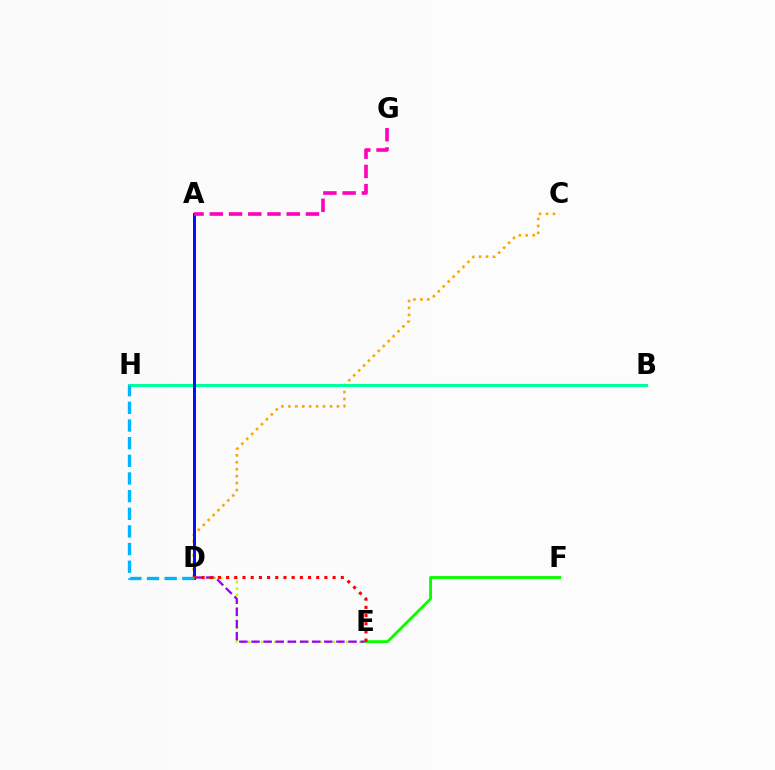{('C', 'D'): [{'color': '#ffa500', 'line_style': 'dotted', 'thickness': 1.89}], ('D', 'E'): [{'color': '#b3ff00', 'line_style': 'dotted', 'thickness': 1.78}, {'color': '#9b00ff', 'line_style': 'dashed', 'thickness': 1.65}, {'color': '#ff0000', 'line_style': 'dotted', 'thickness': 2.23}], ('E', 'F'): [{'color': '#08ff00', 'line_style': 'solid', 'thickness': 2.04}], ('B', 'H'): [{'color': '#00ff9d', 'line_style': 'solid', 'thickness': 2.2}], ('A', 'D'): [{'color': '#0010ff', 'line_style': 'solid', 'thickness': 2.14}], ('A', 'G'): [{'color': '#ff00bd', 'line_style': 'dashed', 'thickness': 2.61}], ('D', 'H'): [{'color': '#00b5ff', 'line_style': 'dashed', 'thickness': 2.4}]}